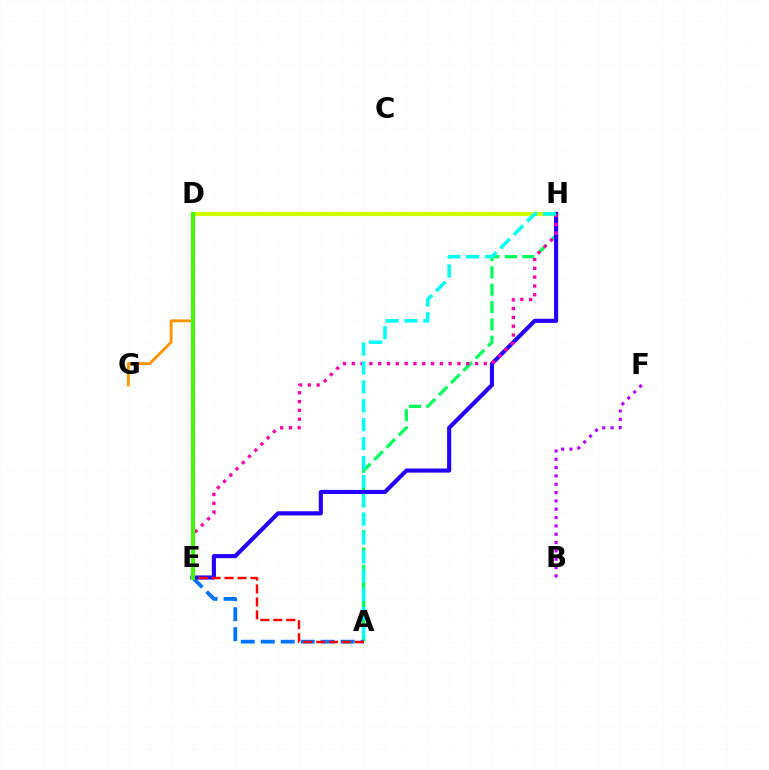{('D', 'H'): [{'color': '#d1ff00', 'line_style': 'solid', 'thickness': 2.98}], ('D', 'G'): [{'color': '#ff9400', 'line_style': 'solid', 'thickness': 2.07}], ('A', 'H'): [{'color': '#00ff5c', 'line_style': 'dashed', 'thickness': 2.36}, {'color': '#00fff6', 'line_style': 'dashed', 'thickness': 2.57}], ('A', 'E'): [{'color': '#0074ff', 'line_style': 'dashed', 'thickness': 2.72}, {'color': '#ff0000', 'line_style': 'dashed', 'thickness': 1.76}], ('E', 'H'): [{'color': '#2500ff', 'line_style': 'solid', 'thickness': 2.97}, {'color': '#ff00ac', 'line_style': 'dotted', 'thickness': 2.39}], ('B', 'F'): [{'color': '#b900ff', 'line_style': 'dotted', 'thickness': 2.26}], ('D', 'E'): [{'color': '#3dff00', 'line_style': 'solid', 'thickness': 2.9}]}